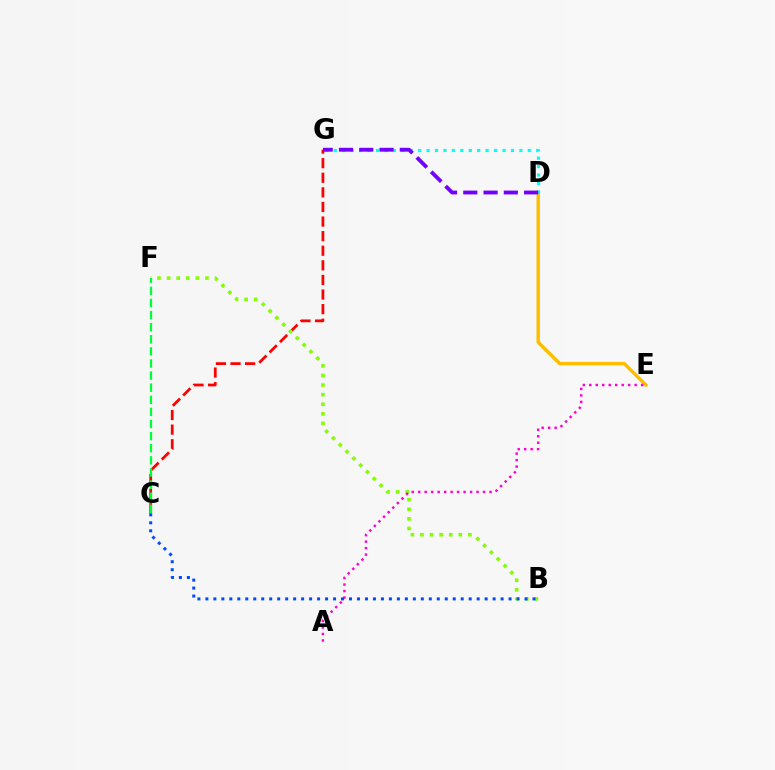{('D', 'E'): [{'color': '#ffbd00', 'line_style': 'solid', 'thickness': 2.46}], ('C', 'G'): [{'color': '#ff0000', 'line_style': 'dashed', 'thickness': 1.98}], ('B', 'F'): [{'color': '#84ff00', 'line_style': 'dotted', 'thickness': 2.61}], ('A', 'E'): [{'color': '#ff00cf', 'line_style': 'dotted', 'thickness': 1.76}], ('D', 'G'): [{'color': '#00fff6', 'line_style': 'dotted', 'thickness': 2.29}, {'color': '#7200ff', 'line_style': 'dashed', 'thickness': 2.75}], ('B', 'C'): [{'color': '#004bff', 'line_style': 'dotted', 'thickness': 2.17}], ('C', 'F'): [{'color': '#00ff39', 'line_style': 'dashed', 'thickness': 1.64}]}